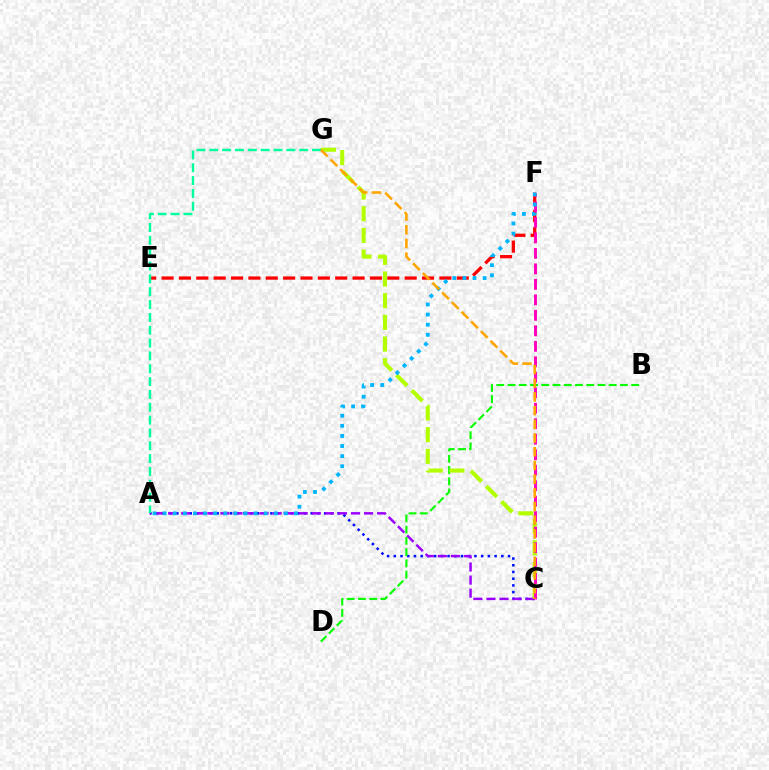{('A', 'C'): [{'color': '#0010ff', 'line_style': 'dotted', 'thickness': 1.83}, {'color': '#9b00ff', 'line_style': 'dashed', 'thickness': 1.77}], ('E', 'F'): [{'color': '#ff0000', 'line_style': 'dashed', 'thickness': 2.36}], ('B', 'D'): [{'color': '#08ff00', 'line_style': 'dashed', 'thickness': 1.53}], ('C', 'G'): [{'color': '#b3ff00', 'line_style': 'dashed', 'thickness': 2.94}, {'color': '#ffa500', 'line_style': 'dashed', 'thickness': 1.86}], ('A', 'G'): [{'color': '#00ff9d', 'line_style': 'dashed', 'thickness': 1.74}], ('C', 'F'): [{'color': '#ff00bd', 'line_style': 'dashed', 'thickness': 2.1}], ('A', 'F'): [{'color': '#00b5ff', 'line_style': 'dotted', 'thickness': 2.74}]}